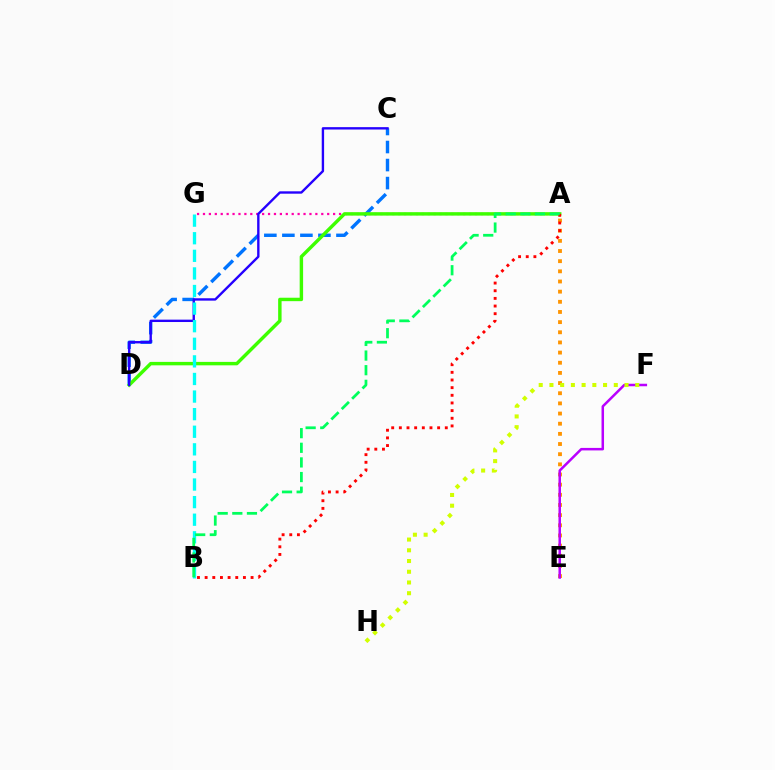{('A', 'G'): [{'color': '#ff00ac', 'line_style': 'dotted', 'thickness': 1.61}], ('C', 'D'): [{'color': '#0074ff', 'line_style': 'dashed', 'thickness': 2.45}, {'color': '#2500ff', 'line_style': 'solid', 'thickness': 1.71}], ('A', 'E'): [{'color': '#ff9400', 'line_style': 'dotted', 'thickness': 2.76}], ('A', 'D'): [{'color': '#3dff00', 'line_style': 'solid', 'thickness': 2.47}], ('B', 'G'): [{'color': '#00fff6', 'line_style': 'dashed', 'thickness': 2.39}], ('A', 'B'): [{'color': '#ff0000', 'line_style': 'dotted', 'thickness': 2.08}, {'color': '#00ff5c', 'line_style': 'dashed', 'thickness': 1.99}], ('E', 'F'): [{'color': '#b900ff', 'line_style': 'solid', 'thickness': 1.81}], ('F', 'H'): [{'color': '#d1ff00', 'line_style': 'dotted', 'thickness': 2.91}]}